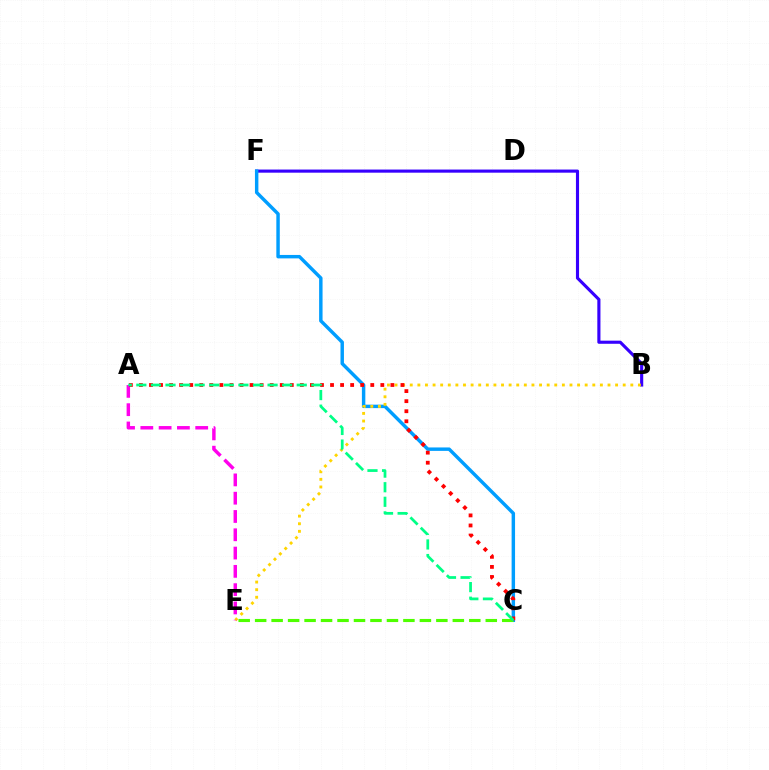{('B', 'F'): [{'color': '#3700ff', 'line_style': 'solid', 'thickness': 2.25}], ('C', 'F'): [{'color': '#009eff', 'line_style': 'solid', 'thickness': 2.48}], ('C', 'E'): [{'color': '#4fff00', 'line_style': 'dashed', 'thickness': 2.24}], ('B', 'E'): [{'color': '#ffd500', 'line_style': 'dotted', 'thickness': 2.07}], ('A', 'E'): [{'color': '#ff00ed', 'line_style': 'dashed', 'thickness': 2.49}], ('A', 'C'): [{'color': '#ff0000', 'line_style': 'dotted', 'thickness': 2.73}, {'color': '#00ff86', 'line_style': 'dashed', 'thickness': 1.98}]}